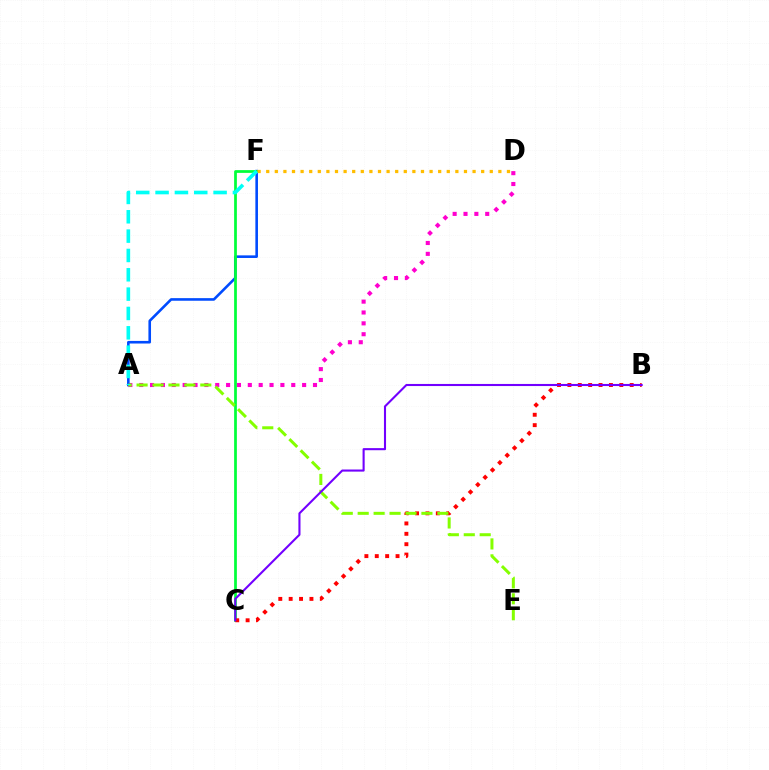{('A', 'D'): [{'color': '#ff00cf', 'line_style': 'dotted', 'thickness': 2.95}], ('A', 'F'): [{'color': '#004bff', 'line_style': 'solid', 'thickness': 1.87}, {'color': '#00fff6', 'line_style': 'dashed', 'thickness': 2.63}], ('C', 'F'): [{'color': '#00ff39', 'line_style': 'solid', 'thickness': 1.97}], ('B', 'C'): [{'color': '#ff0000', 'line_style': 'dotted', 'thickness': 2.82}, {'color': '#7200ff', 'line_style': 'solid', 'thickness': 1.51}], ('A', 'E'): [{'color': '#84ff00', 'line_style': 'dashed', 'thickness': 2.16}], ('D', 'F'): [{'color': '#ffbd00', 'line_style': 'dotted', 'thickness': 2.34}]}